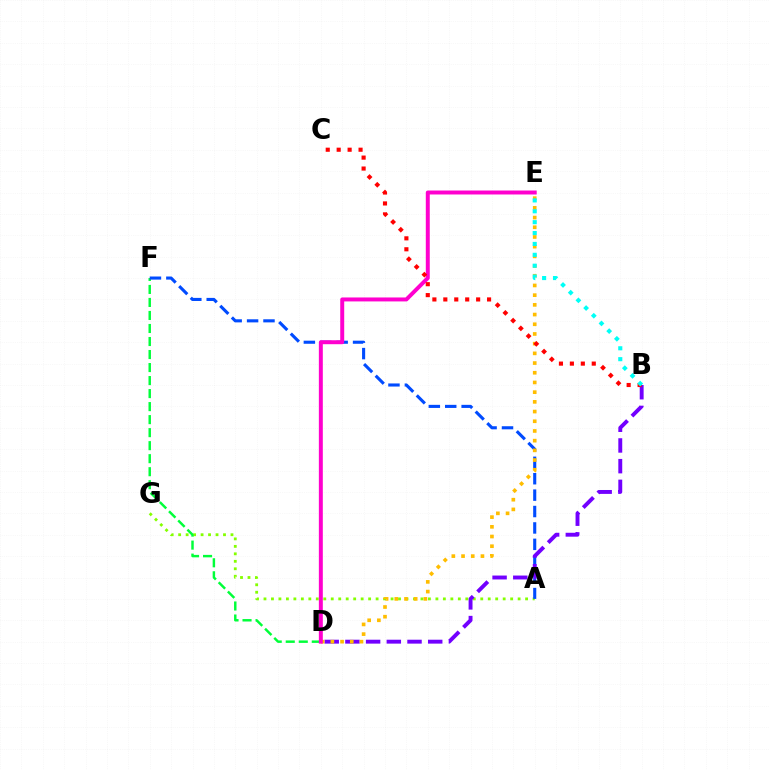{('A', 'G'): [{'color': '#84ff00', 'line_style': 'dotted', 'thickness': 2.03}], ('D', 'F'): [{'color': '#00ff39', 'line_style': 'dashed', 'thickness': 1.77}], ('A', 'F'): [{'color': '#004bff', 'line_style': 'dashed', 'thickness': 2.23}], ('B', 'D'): [{'color': '#7200ff', 'line_style': 'dashed', 'thickness': 2.81}], ('D', 'E'): [{'color': '#ffbd00', 'line_style': 'dotted', 'thickness': 2.64}, {'color': '#ff00cf', 'line_style': 'solid', 'thickness': 2.85}], ('B', 'C'): [{'color': '#ff0000', 'line_style': 'dotted', 'thickness': 2.97}], ('B', 'E'): [{'color': '#00fff6', 'line_style': 'dotted', 'thickness': 2.96}]}